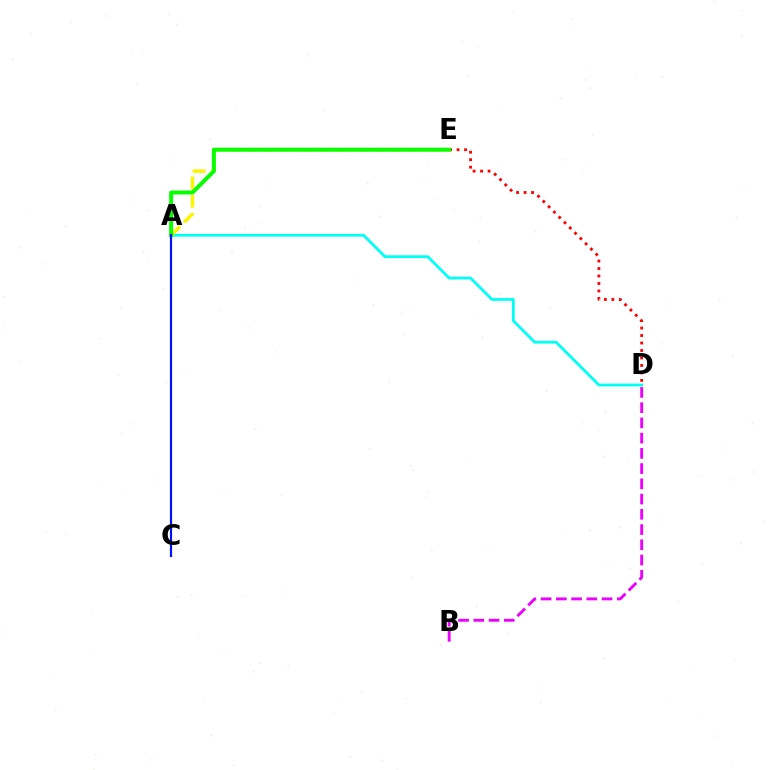{('D', 'E'): [{'color': '#ff0000', 'line_style': 'dotted', 'thickness': 2.03}], ('A', 'D'): [{'color': '#00fff6', 'line_style': 'solid', 'thickness': 1.99}], ('B', 'D'): [{'color': '#ee00ff', 'line_style': 'dashed', 'thickness': 2.07}], ('A', 'E'): [{'color': '#fcf500', 'line_style': 'dashed', 'thickness': 2.48}, {'color': '#08ff00', 'line_style': 'solid', 'thickness': 2.85}], ('A', 'C'): [{'color': '#0010ff', 'line_style': 'solid', 'thickness': 1.56}]}